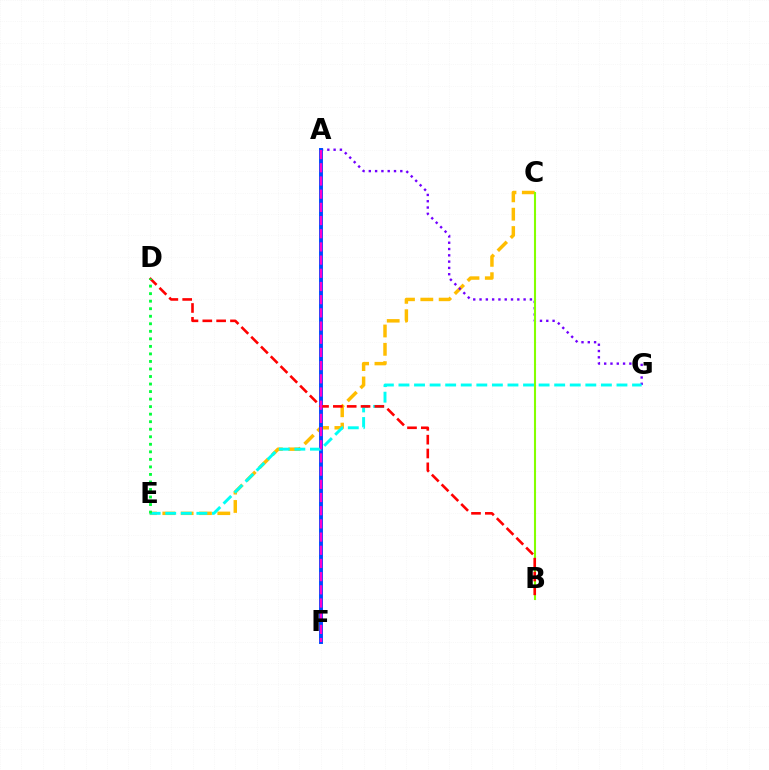{('C', 'E'): [{'color': '#ffbd00', 'line_style': 'dashed', 'thickness': 2.49}], ('A', 'G'): [{'color': '#7200ff', 'line_style': 'dotted', 'thickness': 1.71}], ('A', 'F'): [{'color': '#004bff', 'line_style': 'solid', 'thickness': 2.83}, {'color': '#ff00cf', 'line_style': 'dashed', 'thickness': 1.79}], ('B', 'C'): [{'color': '#84ff00', 'line_style': 'solid', 'thickness': 1.5}], ('E', 'G'): [{'color': '#00fff6', 'line_style': 'dashed', 'thickness': 2.12}], ('B', 'D'): [{'color': '#ff0000', 'line_style': 'dashed', 'thickness': 1.88}], ('D', 'E'): [{'color': '#00ff39', 'line_style': 'dotted', 'thickness': 2.05}]}